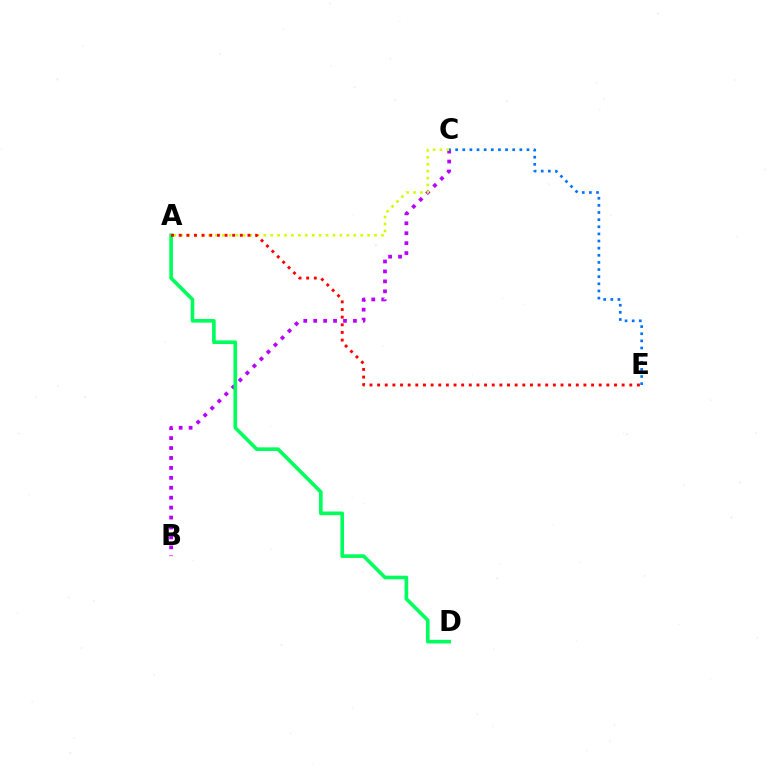{('B', 'C'): [{'color': '#b900ff', 'line_style': 'dotted', 'thickness': 2.7}], ('A', 'C'): [{'color': '#d1ff00', 'line_style': 'dotted', 'thickness': 1.88}], ('A', 'D'): [{'color': '#00ff5c', 'line_style': 'solid', 'thickness': 2.62}], ('A', 'E'): [{'color': '#ff0000', 'line_style': 'dotted', 'thickness': 2.08}], ('C', 'E'): [{'color': '#0074ff', 'line_style': 'dotted', 'thickness': 1.94}]}